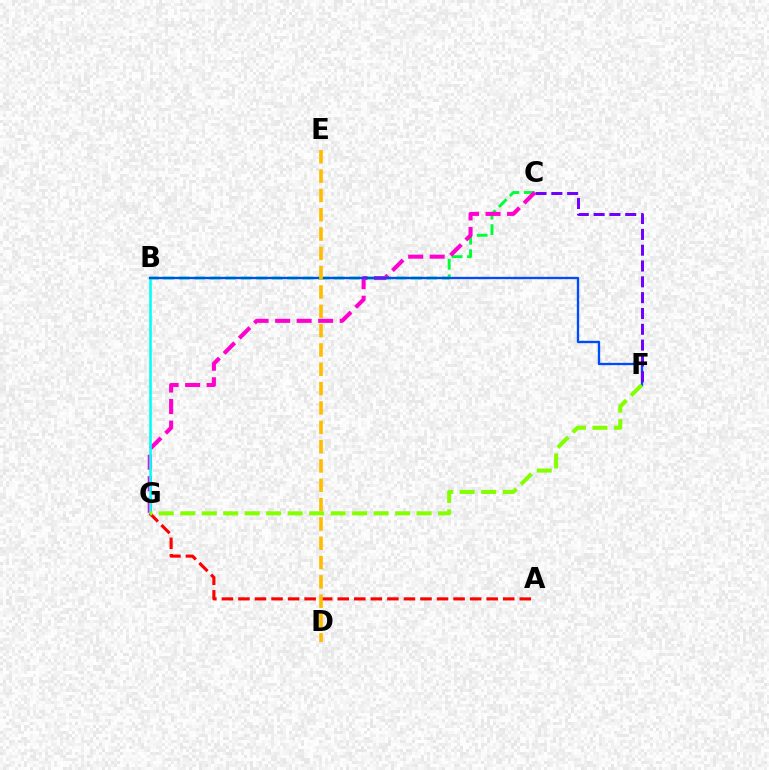{('B', 'C'): [{'color': '#00ff39', 'line_style': 'dashed', 'thickness': 2.1}], ('C', 'G'): [{'color': '#ff00cf', 'line_style': 'dashed', 'thickness': 2.92}], ('B', 'G'): [{'color': '#00fff6', 'line_style': 'solid', 'thickness': 1.86}], ('B', 'F'): [{'color': '#004bff', 'line_style': 'solid', 'thickness': 1.68}], ('A', 'G'): [{'color': '#ff0000', 'line_style': 'dashed', 'thickness': 2.25}], ('F', 'G'): [{'color': '#84ff00', 'line_style': 'dashed', 'thickness': 2.92}], ('C', 'F'): [{'color': '#7200ff', 'line_style': 'dashed', 'thickness': 2.15}], ('D', 'E'): [{'color': '#ffbd00', 'line_style': 'dashed', 'thickness': 2.63}]}